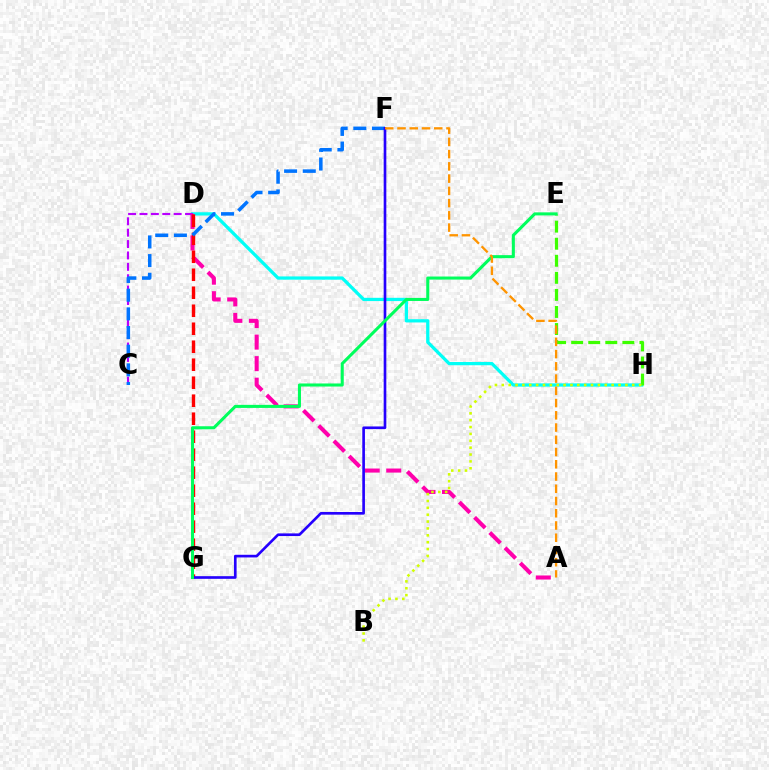{('D', 'H'): [{'color': '#00fff6', 'line_style': 'solid', 'thickness': 2.35}], ('C', 'D'): [{'color': '#b900ff', 'line_style': 'dashed', 'thickness': 1.55}], ('A', 'D'): [{'color': '#ff00ac', 'line_style': 'dashed', 'thickness': 2.93}], ('D', 'G'): [{'color': '#ff0000', 'line_style': 'dashed', 'thickness': 2.44}], ('C', 'F'): [{'color': '#0074ff', 'line_style': 'dashed', 'thickness': 2.54}], ('F', 'G'): [{'color': '#2500ff', 'line_style': 'solid', 'thickness': 1.91}], ('E', 'H'): [{'color': '#3dff00', 'line_style': 'dashed', 'thickness': 2.32}], ('E', 'G'): [{'color': '#00ff5c', 'line_style': 'solid', 'thickness': 2.2}], ('A', 'F'): [{'color': '#ff9400', 'line_style': 'dashed', 'thickness': 1.66}], ('B', 'H'): [{'color': '#d1ff00', 'line_style': 'dotted', 'thickness': 1.87}]}